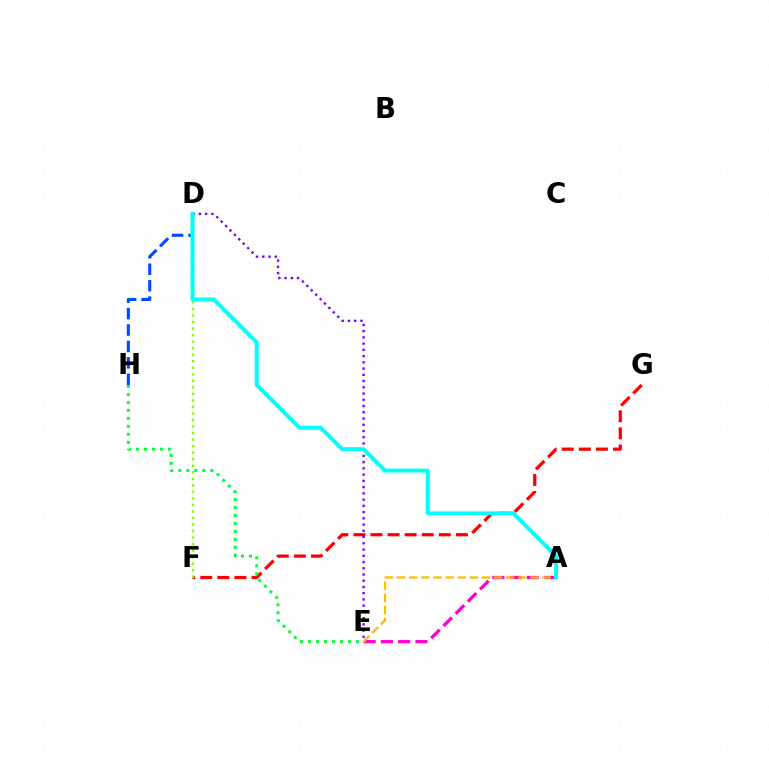{('F', 'G'): [{'color': '#ff0000', 'line_style': 'dashed', 'thickness': 2.32}], ('A', 'E'): [{'color': '#ff00cf', 'line_style': 'dashed', 'thickness': 2.35}, {'color': '#ffbd00', 'line_style': 'dashed', 'thickness': 1.65}], ('D', 'F'): [{'color': '#84ff00', 'line_style': 'dotted', 'thickness': 1.77}], ('D', 'H'): [{'color': '#004bff', 'line_style': 'dashed', 'thickness': 2.23}], ('D', 'E'): [{'color': '#7200ff', 'line_style': 'dotted', 'thickness': 1.7}], ('A', 'D'): [{'color': '#00fff6', 'line_style': 'solid', 'thickness': 2.83}], ('E', 'H'): [{'color': '#00ff39', 'line_style': 'dotted', 'thickness': 2.17}]}